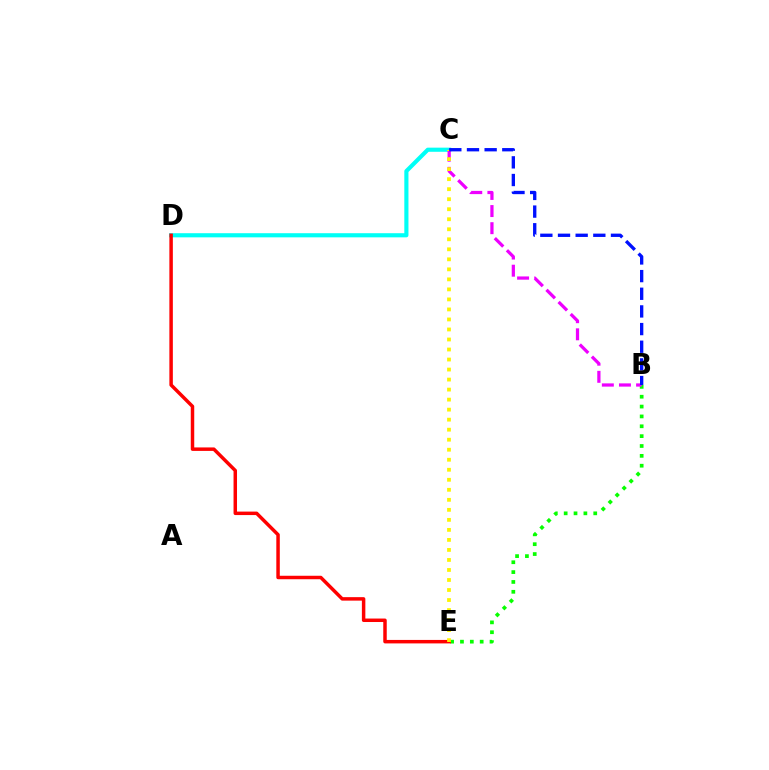{('B', 'E'): [{'color': '#08ff00', 'line_style': 'dotted', 'thickness': 2.68}], ('C', 'D'): [{'color': '#00fff6', 'line_style': 'solid', 'thickness': 2.98}], ('B', 'C'): [{'color': '#ee00ff', 'line_style': 'dashed', 'thickness': 2.33}, {'color': '#0010ff', 'line_style': 'dashed', 'thickness': 2.4}], ('D', 'E'): [{'color': '#ff0000', 'line_style': 'solid', 'thickness': 2.5}], ('C', 'E'): [{'color': '#fcf500', 'line_style': 'dotted', 'thickness': 2.72}]}